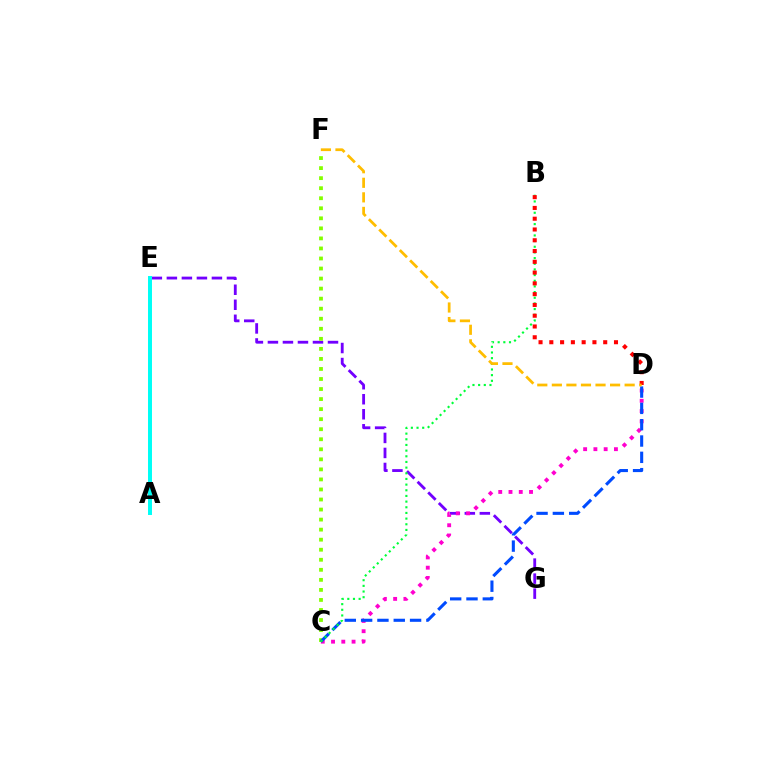{('E', 'G'): [{'color': '#7200ff', 'line_style': 'dashed', 'thickness': 2.04}], ('C', 'D'): [{'color': '#ff00cf', 'line_style': 'dotted', 'thickness': 2.79}, {'color': '#004bff', 'line_style': 'dashed', 'thickness': 2.22}], ('C', 'F'): [{'color': '#84ff00', 'line_style': 'dotted', 'thickness': 2.73}], ('A', 'E'): [{'color': '#00fff6', 'line_style': 'solid', 'thickness': 2.86}], ('B', 'C'): [{'color': '#00ff39', 'line_style': 'dotted', 'thickness': 1.54}], ('B', 'D'): [{'color': '#ff0000', 'line_style': 'dotted', 'thickness': 2.93}], ('D', 'F'): [{'color': '#ffbd00', 'line_style': 'dashed', 'thickness': 1.98}]}